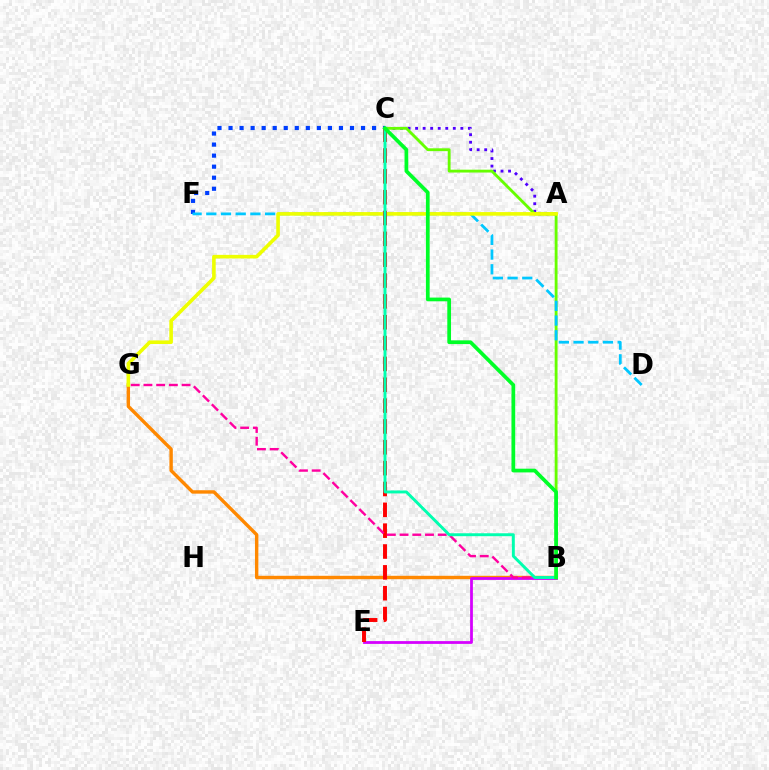{('C', 'F'): [{'color': '#003fff', 'line_style': 'dotted', 'thickness': 3.0}], ('A', 'C'): [{'color': '#4f00ff', 'line_style': 'dotted', 'thickness': 2.05}], ('B', 'C'): [{'color': '#66ff00', 'line_style': 'solid', 'thickness': 2.05}, {'color': '#00ffaf', 'line_style': 'solid', 'thickness': 2.11}, {'color': '#00ff27', 'line_style': 'solid', 'thickness': 2.68}], ('D', 'F'): [{'color': '#00c7ff', 'line_style': 'dashed', 'thickness': 2.0}], ('B', 'G'): [{'color': '#ff8800', 'line_style': 'solid', 'thickness': 2.45}, {'color': '#ff00a0', 'line_style': 'dashed', 'thickness': 1.73}], ('B', 'E'): [{'color': '#d600ff', 'line_style': 'solid', 'thickness': 2.0}], ('A', 'G'): [{'color': '#eeff00', 'line_style': 'solid', 'thickness': 2.59}], ('C', 'E'): [{'color': '#ff0000', 'line_style': 'dashed', 'thickness': 2.83}]}